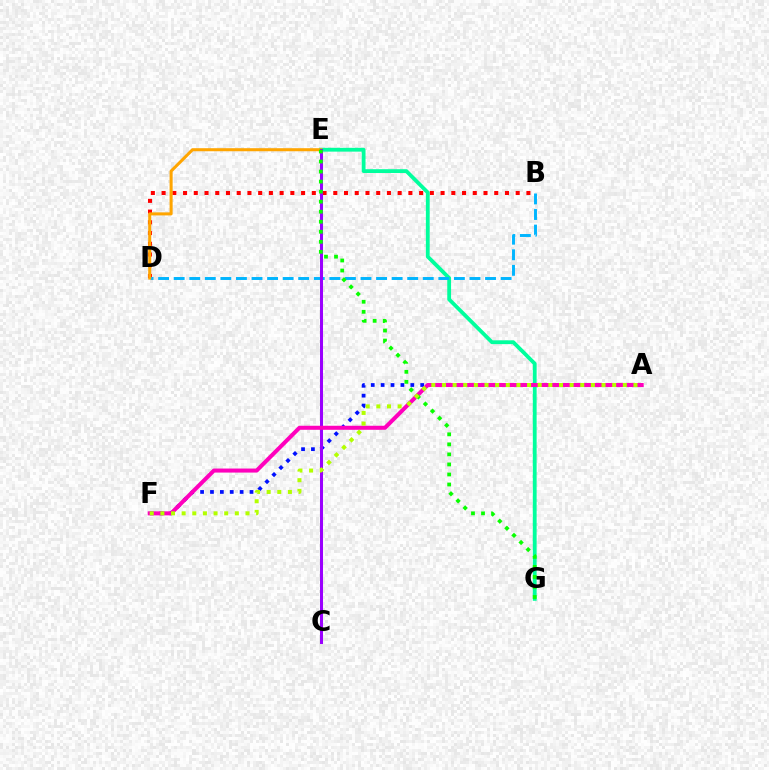{('B', 'D'): [{'color': '#ff0000', 'line_style': 'dotted', 'thickness': 2.92}, {'color': '#00b5ff', 'line_style': 'dashed', 'thickness': 2.11}], ('A', 'F'): [{'color': '#0010ff', 'line_style': 'dotted', 'thickness': 2.69}, {'color': '#ff00bd', 'line_style': 'solid', 'thickness': 2.9}, {'color': '#b3ff00', 'line_style': 'dotted', 'thickness': 2.89}], ('E', 'G'): [{'color': '#00ff9d', 'line_style': 'solid', 'thickness': 2.74}, {'color': '#08ff00', 'line_style': 'dotted', 'thickness': 2.73}], ('D', 'E'): [{'color': '#ffa500', 'line_style': 'solid', 'thickness': 2.2}], ('C', 'E'): [{'color': '#9b00ff', 'line_style': 'solid', 'thickness': 2.18}]}